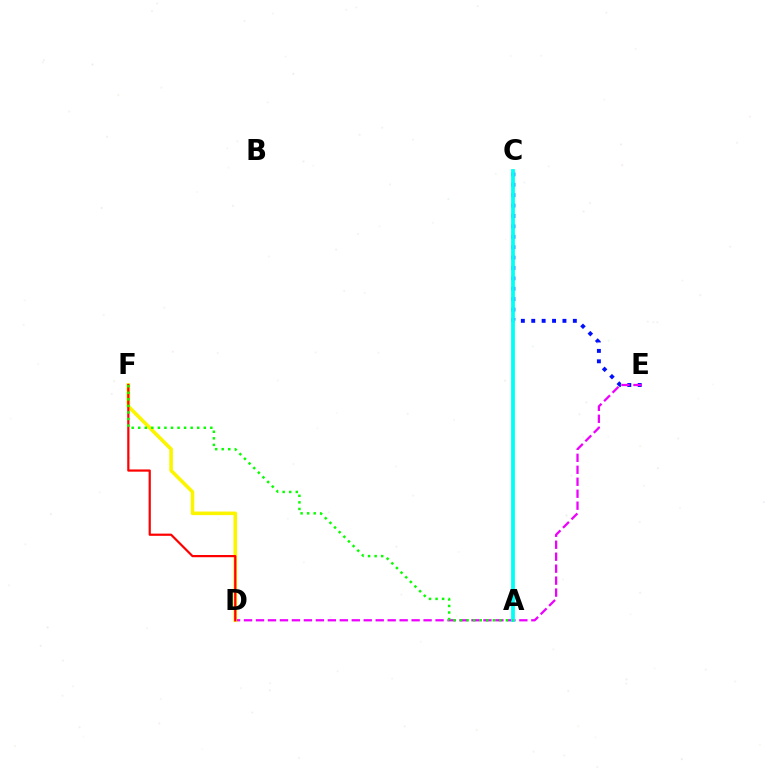{('C', 'E'): [{'color': '#0010ff', 'line_style': 'dotted', 'thickness': 2.82}], ('D', 'E'): [{'color': '#ee00ff', 'line_style': 'dashed', 'thickness': 1.63}], ('D', 'F'): [{'color': '#fcf500', 'line_style': 'solid', 'thickness': 2.57}, {'color': '#ff0000', 'line_style': 'solid', 'thickness': 1.6}], ('A', 'C'): [{'color': '#00fff6', 'line_style': 'solid', 'thickness': 2.72}], ('A', 'F'): [{'color': '#08ff00', 'line_style': 'dotted', 'thickness': 1.78}]}